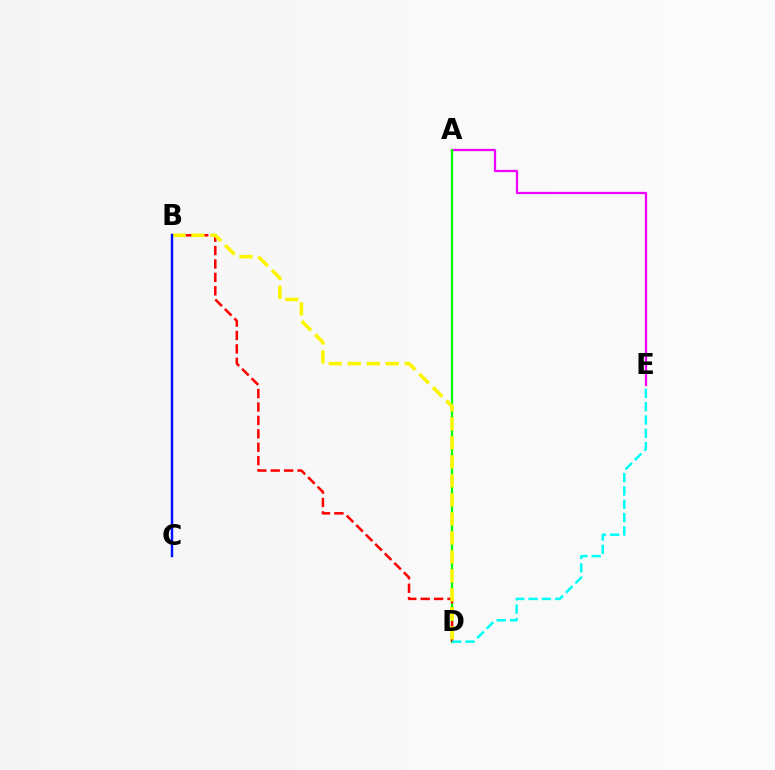{('A', 'E'): [{'color': '#ee00ff', 'line_style': 'solid', 'thickness': 1.63}], ('A', 'D'): [{'color': '#08ff00', 'line_style': 'solid', 'thickness': 1.65}], ('B', 'D'): [{'color': '#ff0000', 'line_style': 'dashed', 'thickness': 1.82}, {'color': '#fcf500', 'line_style': 'dashed', 'thickness': 2.58}], ('D', 'E'): [{'color': '#00fff6', 'line_style': 'dashed', 'thickness': 1.81}], ('B', 'C'): [{'color': '#0010ff', 'line_style': 'solid', 'thickness': 1.75}]}